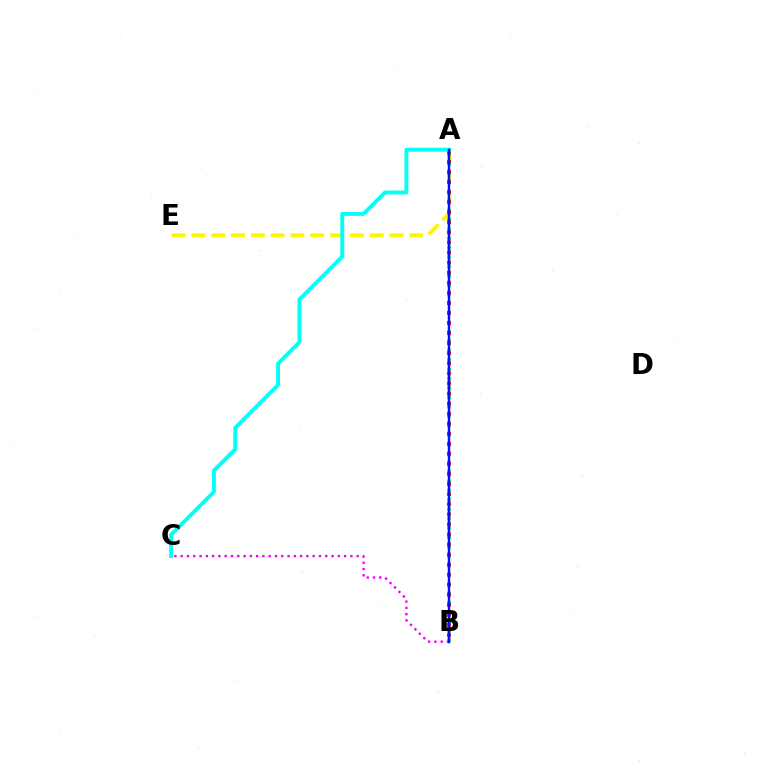{('A', 'E'): [{'color': '#fcf500', 'line_style': 'dashed', 'thickness': 2.69}], ('A', 'B'): [{'color': '#08ff00', 'line_style': 'dotted', 'thickness': 2.54}, {'color': '#ff0000', 'line_style': 'dotted', 'thickness': 2.73}, {'color': '#0010ff', 'line_style': 'solid', 'thickness': 1.76}], ('B', 'C'): [{'color': '#ee00ff', 'line_style': 'dotted', 'thickness': 1.71}], ('A', 'C'): [{'color': '#00fff6', 'line_style': 'solid', 'thickness': 2.81}]}